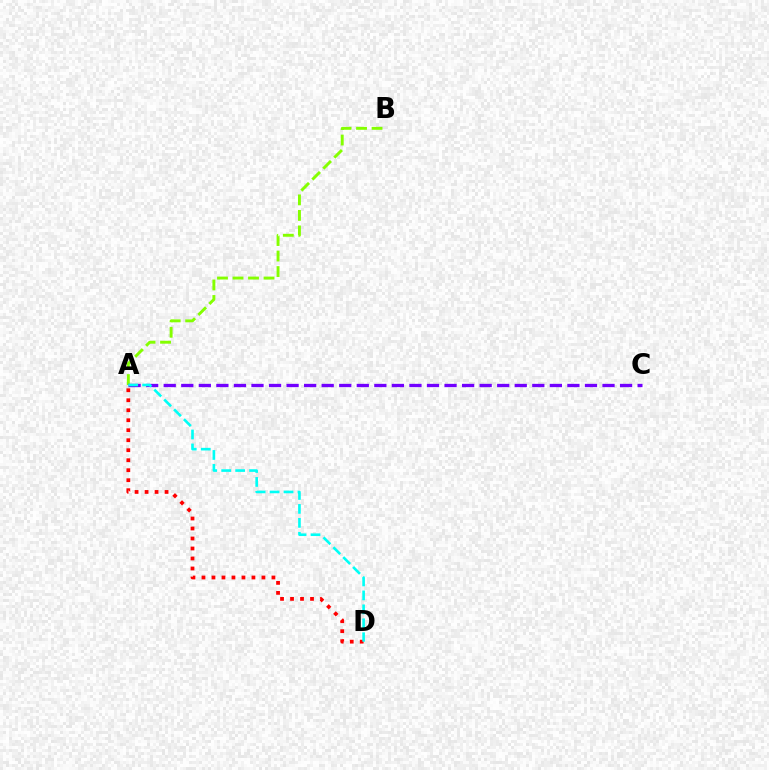{('A', 'B'): [{'color': '#84ff00', 'line_style': 'dashed', 'thickness': 2.11}], ('A', 'D'): [{'color': '#ff0000', 'line_style': 'dotted', 'thickness': 2.72}, {'color': '#00fff6', 'line_style': 'dashed', 'thickness': 1.9}], ('A', 'C'): [{'color': '#7200ff', 'line_style': 'dashed', 'thickness': 2.38}]}